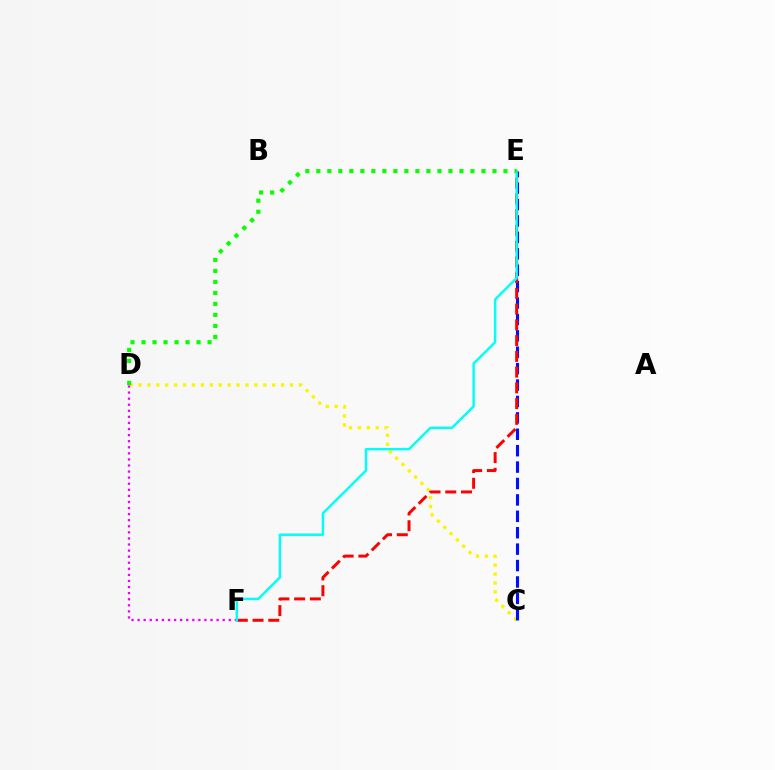{('C', 'D'): [{'color': '#fcf500', 'line_style': 'dotted', 'thickness': 2.42}], ('D', 'F'): [{'color': '#ee00ff', 'line_style': 'dotted', 'thickness': 1.65}], ('C', 'E'): [{'color': '#0010ff', 'line_style': 'dashed', 'thickness': 2.23}], ('E', 'F'): [{'color': '#ff0000', 'line_style': 'dashed', 'thickness': 2.14}, {'color': '#00fff6', 'line_style': 'solid', 'thickness': 1.76}], ('D', 'E'): [{'color': '#08ff00', 'line_style': 'dotted', 'thickness': 2.99}]}